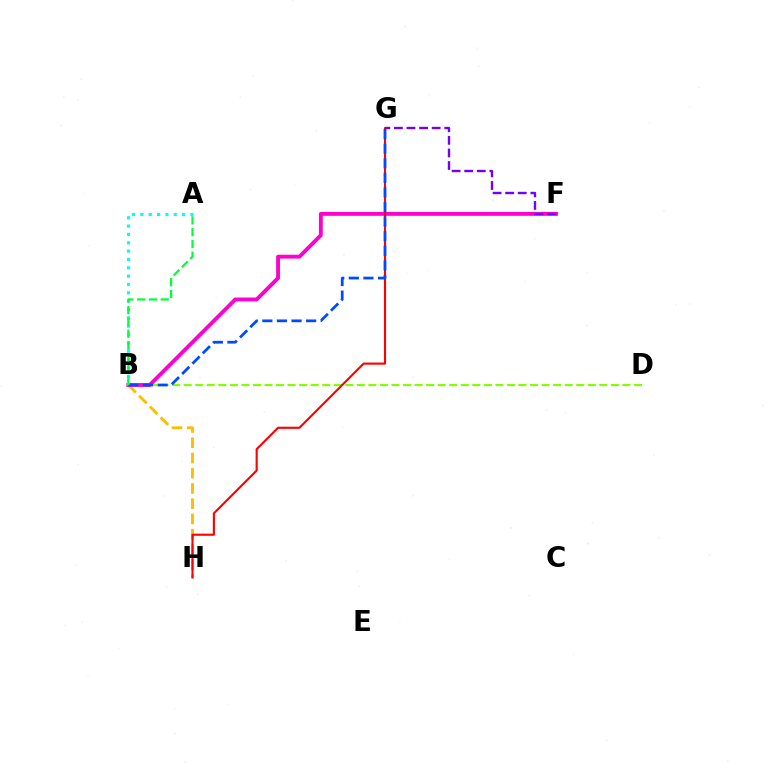{('B', 'H'): [{'color': '#ffbd00', 'line_style': 'dashed', 'thickness': 2.07}], ('B', 'D'): [{'color': '#84ff00', 'line_style': 'dashed', 'thickness': 1.57}], ('B', 'F'): [{'color': '#ff00cf', 'line_style': 'solid', 'thickness': 2.78}], ('A', 'B'): [{'color': '#00fff6', 'line_style': 'dotted', 'thickness': 2.27}, {'color': '#00ff39', 'line_style': 'dashed', 'thickness': 1.6}], ('G', 'H'): [{'color': '#ff0000', 'line_style': 'solid', 'thickness': 1.53}], ('B', 'G'): [{'color': '#004bff', 'line_style': 'dashed', 'thickness': 1.98}], ('F', 'G'): [{'color': '#7200ff', 'line_style': 'dashed', 'thickness': 1.71}]}